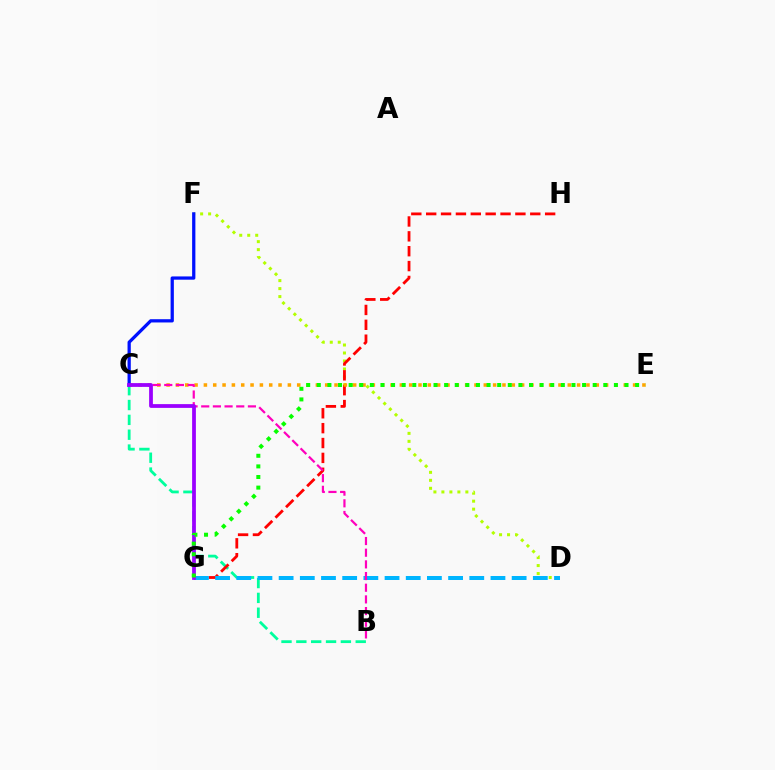{('B', 'C'): [{'color': '#00ff9d', 'line_style': 'dashed', 'thickness': 2.02}, {'color': '#ff00bd', 'line_style': 'dashed', 'thickness': 1.59}], ('D', 'F'): [{'color': '#b3ff00', 'line_style': 'dotted', 'thickness': 2.17}], ('G', 'H'): [{'color': '#ff0000', 'line_style': 'dashed', 'thickness': 2.02}], ('C', 'E'): [{'color': '#ffa500', 'line_style': 'dotted', 'thickness': 2.54}], ('C', 'F'): [{'color': '#0010ff', 'line_style': 'solid', 'thickness': 2.34}], ('D', 'G'): [{'color': '#00b5ff', 'line_style': 'dashed', 'thickness': 2.88}], ('C', 'G'): [{'color': '#9b00ff', 'line_style': 'solid', 'thickness': 2.71}], ('E', 'G'): [{'color': '#08ff00', 'line_style': 'dotted', 'thickness': 2.88}]}